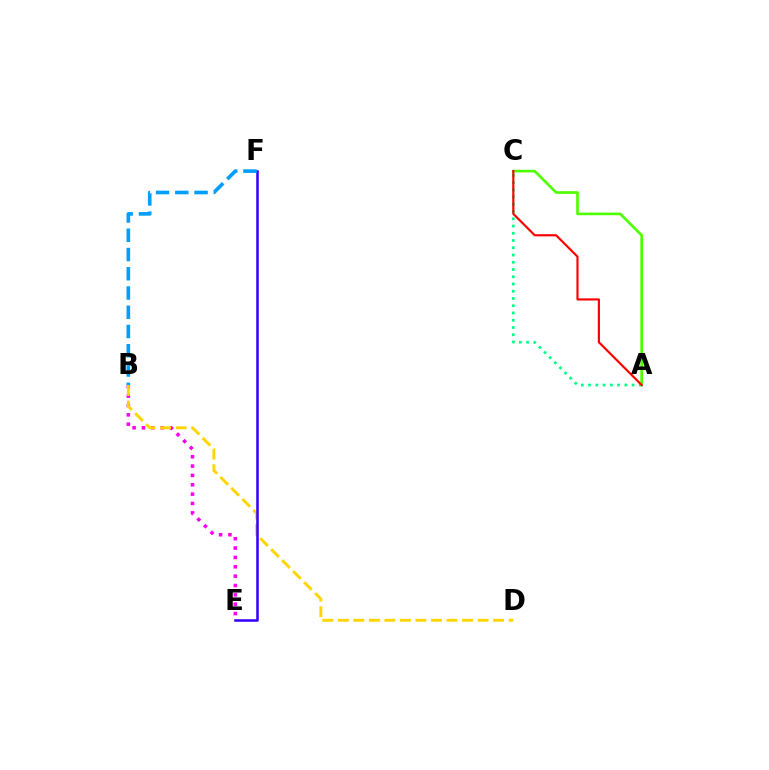{('A', 'C'): [{'color': '#00ff86', 'line_style': 'dotted', 'thickness': 1.97}, {'color': '#4fff00', 'line_style': 'solid', 'thickness': 1.92}, {'color': '#ff0000', 'line_style': 'solid', 'thickness': 1.57}], ('B', 'E'): [{'color': '#ff00ed', 'line_style': 'dotted', 'thickness': 2.54}], ('B', 'D'): [{'color': '#ffd500', 'line_style': 'dashed', 'thickness': 2.11}], ('E', 'F'): [{'color': '#3700ff', 'line_style': 'solid', 'thickness': 1.84}], ('B', 'F'): [{'color': '#009eff', 'line_style': 'dashed', 'thickness': 2.61}]}